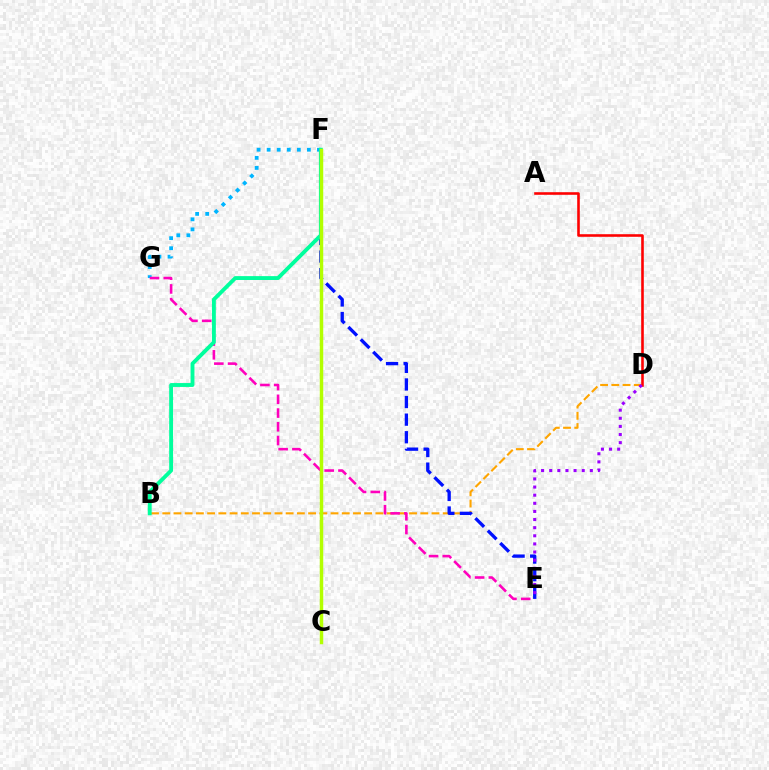{('F', 'G'): [{'color': '#00b5ff', 'line_style': 'dotted', 'thickness': 2.73}], ('B', 'D'): [{'color': '#ffa500', 'line_style': 'dashed', 'thickness': 1.52}], ('E', 'G'): [{'color': '#ff00bd', 'line_style': 'dashed', 'thickness': 1.87}], ('E', 'F'): [{'color': '#0010ff', 'line_style': 'dashed', 'thickness': 2.39}], ('C', 'F'): [{'color': '#08ff00', 'line_style': 'dashed', 'thickness': 2.06}, {'color': '#b3ff00', 'line_style': 'solid', 'thickness': 2.49}], ('A', 'D'): [{'color': '#ff0000', 'line_style': 'solid', 'thickness': 1.86}], ('D', 'E'): [{'color': '#9b00ff', 'line_style': 'dotted', 'thickness': 2.21}], ('B', 'F'): [{'color': '#00ff9d', 'line_style': 'solid', 'thickness': 2.79}]}